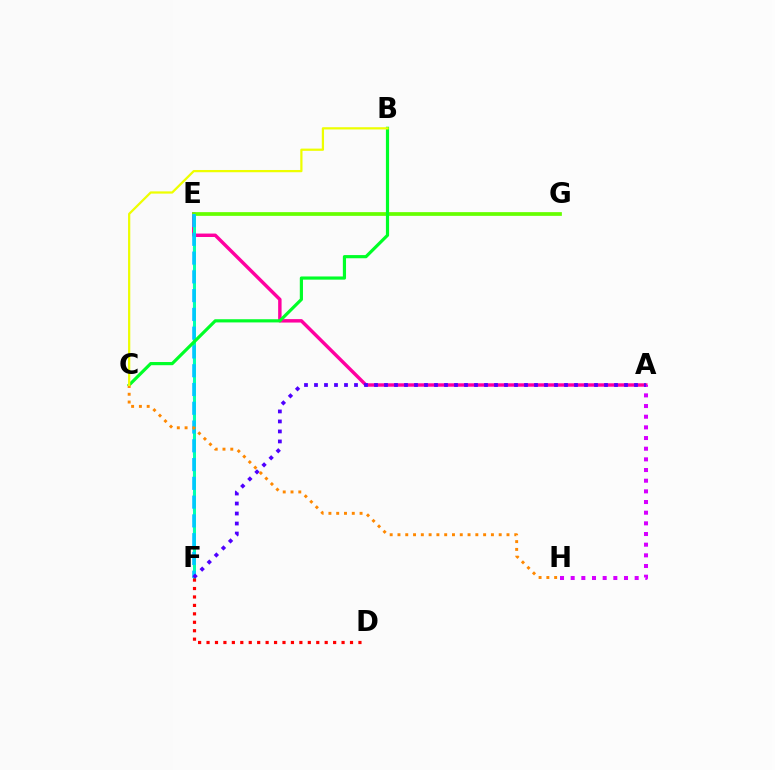{('E', 'F'): [{'color': '#003fff', 'line_style': 'dashed', 'thickness': 1.52}, {'color': '#00ffaf', 'line_style': 'solid', 'thickness': 2.16}, {'color': '#00c7ff', 'line_style': 'dashed', 'thickness': 2.55}], ('A', 'E'): [{'color': '#ff00a0', 'line_style': 'solid', 'thickness': 2.47}], ('E', 'G'): [{'color': '#66ff00', 'line_style': 'solid', 'thickness': 2.68}], ('A', 'H'): [{'color': '#d600ff', 'line_style': 'dotted', 'thickness': 2.9}], ('B', 'C'): [{'color': '#00ff27', 'line_style': 'solid', 'thickness': 2.29}, {'color': '#eeff00', 'line_style': 'solid', 'thickness': 1.61}], ('A', 'F'): [{'color': '#4f00ff', 'line_style': 'dotted', 'thickness': 2.72}], ('D', 'F'): [{'color': '#ff0000', 'line_style': 'dotted', 'thickness': 2.29}], ('C', 'H'): [{'color': '#ff8800', 'line_style': 'dotted', 'thickness': 2.12}]}